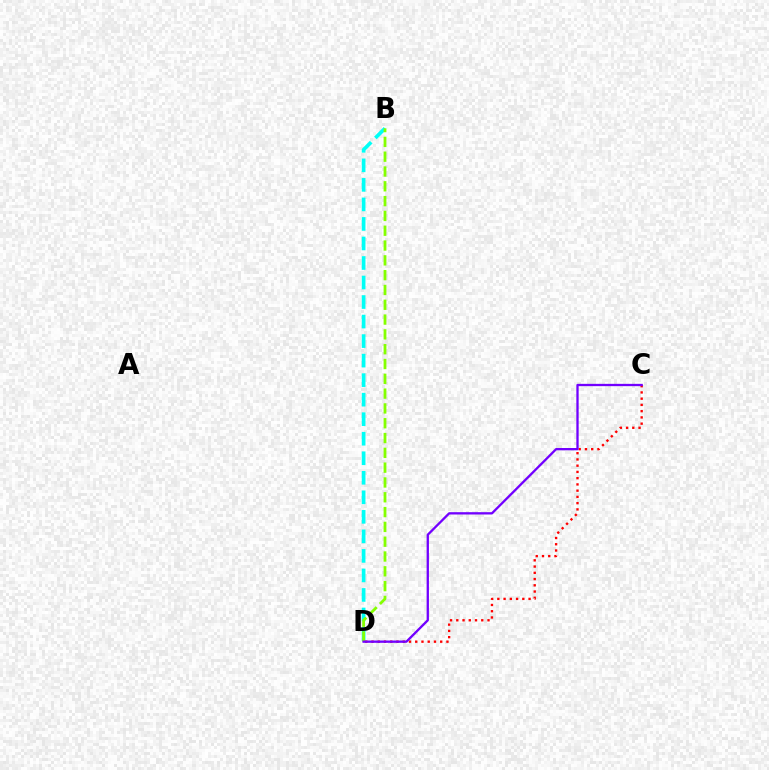{('B', 'D'): [{'color': '#00fff6', 'line_style': 'dashed', 'thickness': 2.65}, {'color': '#84ff00', 'line_style': 'dashed', 'thickness': 2.01}], ('C', 'D'): [{'color': '#ff0000', 'line_style': 'dotted', 'thickness': 1.7}, {'color': '#7200ff', 'line_style': 'solid', 'thickness': 1.66}]}